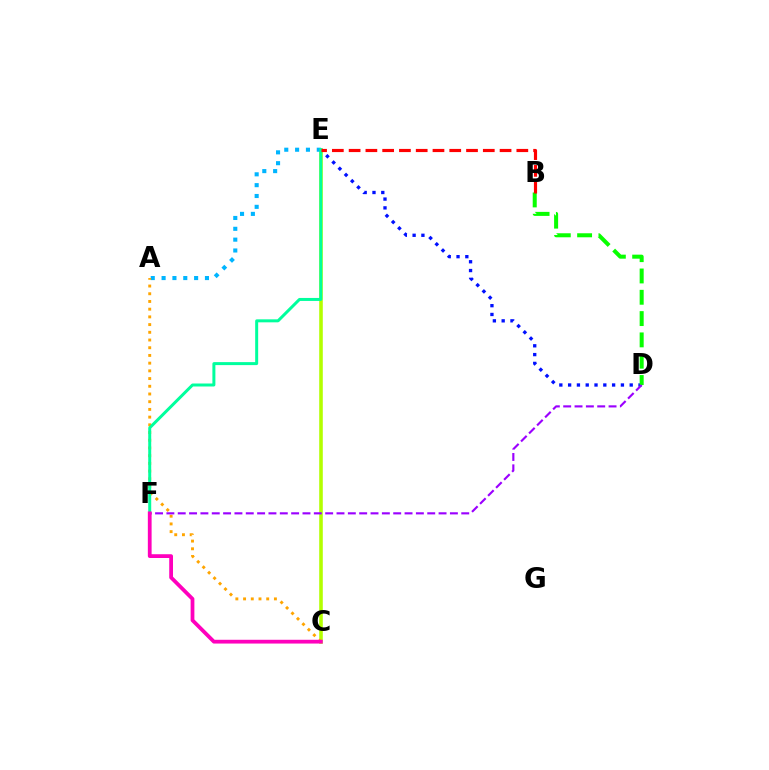{('C', 'E'): [{'color': '#b3ff00', 'line_style': 'solid', 'thickness': 2.58}], ('D', 'E'): [{'color': '#0010ff', 'line_style': 'dotted', 'thickness': 2.39}], ('A', 'E'): [{'color': '#00b5ff', 'line_style': 'dotted', 'thickness': 2.95}], ('A', 'C'): [{'color': '#ffa500', 'line_style': 'dotted', 'thickness': 2.09}], ('E', 'F'): [{'color': '#00ff9d', 'line_style': 'solid', 'thickness': 2.15}], ('B', 'D'): [{'color': '#08ff00', 'line_style': 'dashed', 'thickness': 2.89}], ('D', 'F'): [{'color': '#9b00ff', 'line_style': 'dashed', 'thickness': 1.54}], ('B', 'E'): [{'color': '#ff0000', 'line_style': 'dashed', 'thickness': 2.28}], ('C', 'F'): [{'color': '#ff00bd', 'line_style': 'solid', 'thickness': 2.72}]}